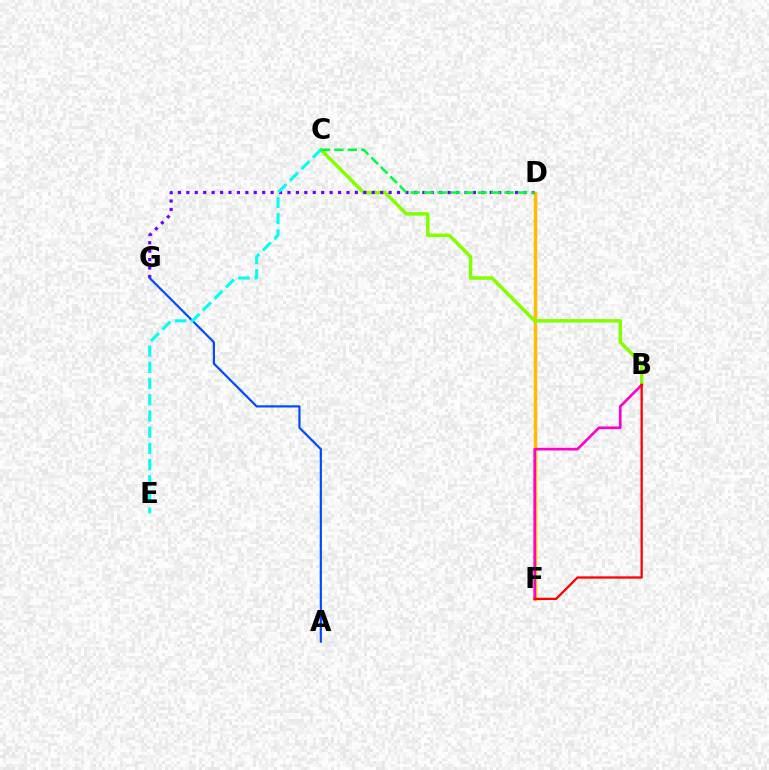{('D', 'F'): [{'color': '#ffbd00', 'line_style': 'solid', 'thickness': 2.51}], ('B', 'C'): [{'color': '#84ff00', 'line_style': 'solid', 'thickness': 2.52}], ('D', 'G'): [{'color': '#7200ff', 'line_style': 'dotted', 'thickness': 2.29}], ('A', 'G'): [{'color': '#004bff', 'line_style': 'solid', 'thickness': 1.58}], ('B', 'F'): [{'color': '#ff00cf', 'line_style': 'solid', 'thickness': 1.9}, {'color': '#ff0000', 'line_style': 'solid', 'thickness': 1.65}], ('C', 'E'): [{'color': '#00fff6', 'line_style': 'dashed', 'thickness': 2.2}], ('C', 'D'): [{'color': '#00ff39', 'line_style': 'dashed', 'thickness': 1.82}]}